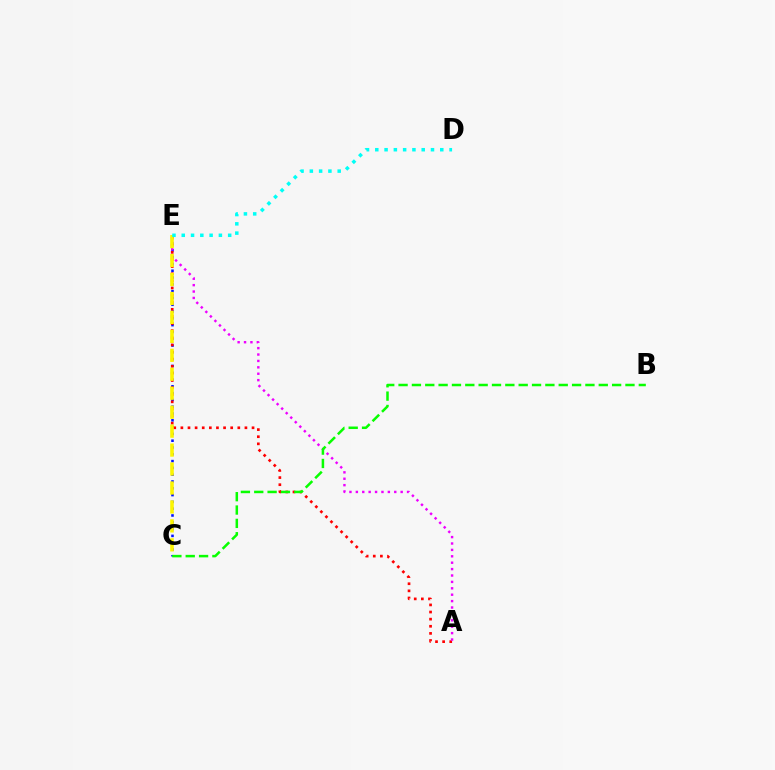{('C', 'E'): [{'color': '#0010ff', 'line_style': 'dotted', 'thickness': 1.85}, {'color': '#fcf500', 'line_style': 'dashed', 'thickness': 2.57}], ('A', 'E'): [{'color': '#ff0000', 'line_style': 'dotted', 'thickness': 1.93}, {'color': '#ee00ff', 'line_style': 'dotted', 'thickness': 1.74}], ('B', 'C'): [{'color': '#08ff00', 'line_style': 'dashed', 'thickness': 1.81}], ('D', 'E'): [{'color': '#00fff6', 'line_style': 'dotted', 'thickness': 2.52}]}